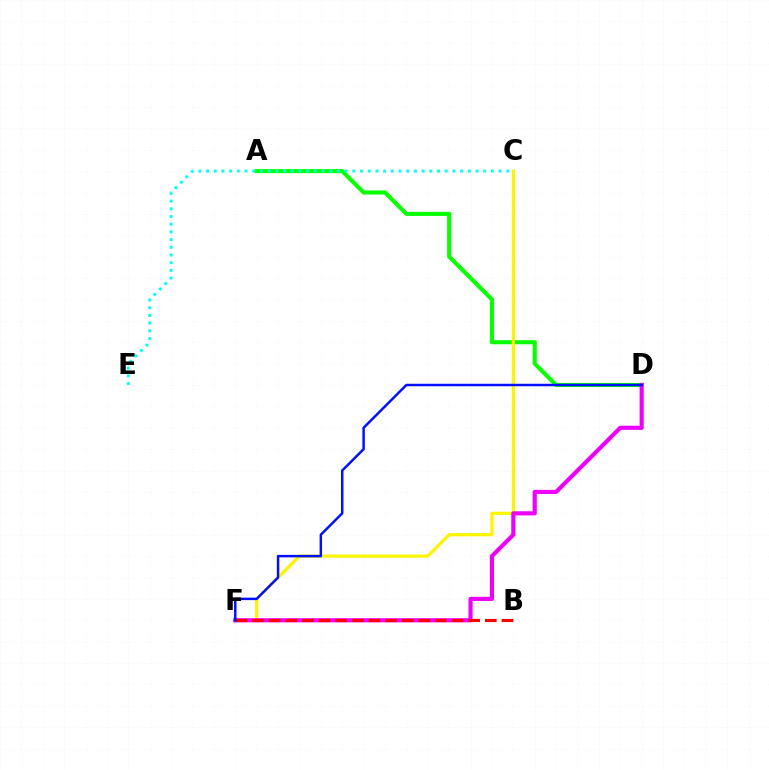{('A', 'D'): [{'color': '#08ff00', 'line_style': 'solid', 'thickness': 2.95}], ('C', 'E'): [{'color': '#00fff6', 'line_style': 'dotted', 'thickness': 2.09}], ('C', 'F'): [{'color': '#fcf500', 'line_style': 'solid', 'thickness': 2.31}], ('D', 'F'): [{'color': '#ee00ff', 'line_style': 'solid', 'thickness': 2.99}, {'color': '#0010ff', 'line_style': 'solid', 'thickness': 1.78}], ('B', 'F'): [{'color': '#ff0000', 'line_style': 'dashed', 'thickness': 2.26}]}